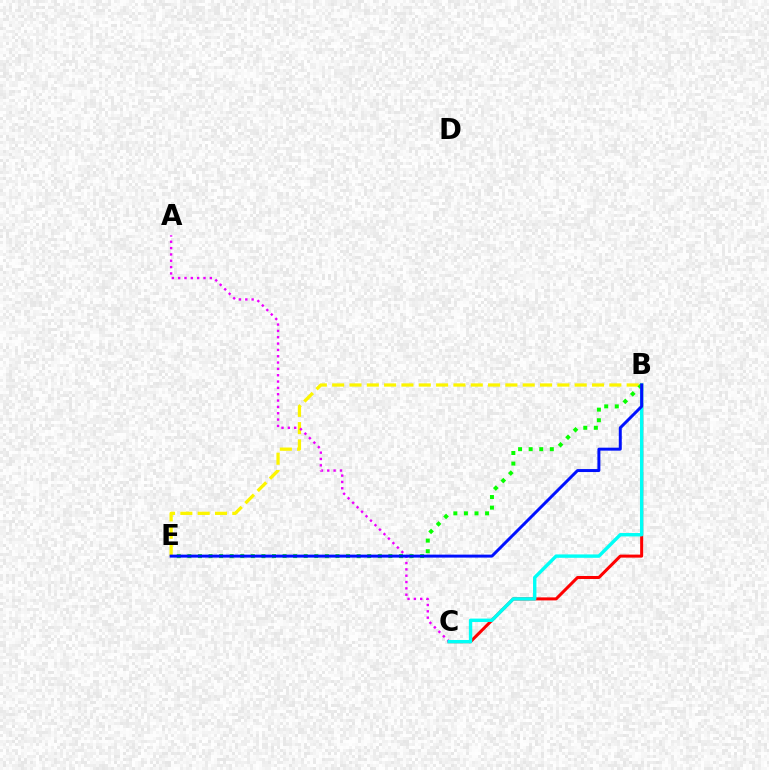{('B', 'C'): [{'color': '#ff0000', 'line_style': 'solid', 'thickness': 2.18}, {'color': '#00fff6', 'line_style': 'solid', 'thickness': 2.44}], ('B', 'E'): [{'color': '#fcf500', 'line_style': 'dashed', 'thickness': 2.35}, {'color': '#08ff00', 'line_style': 'dotted', 'thickness': 2.87}, {'color': '#0010ff', 'line_style': 'solid', 'thickness': 2.14}], ('A', 'C'): [{'color': '#ee00ff', 'line_style': 'dotted', 'thickness': 1.72}]}